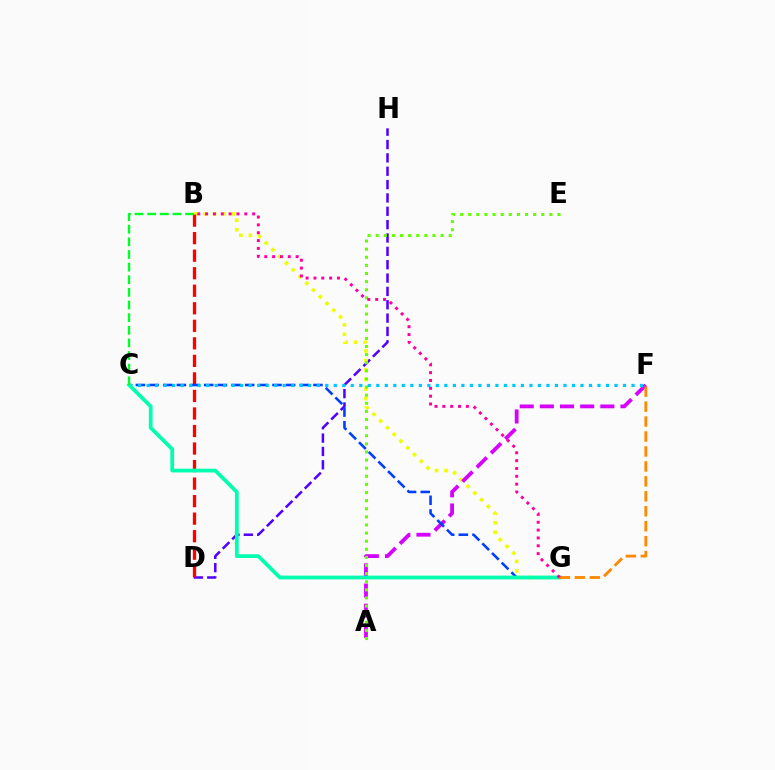{('D', 'H'): [{'color': '#4f00ff', 'line_style': 'dashed', 'thickness': 1.81}], ('B', 'G'): [{'color': '#eeff00', 'line_style': 'dotted', 'thickness': 2.59}, {'color': '#ff00a0', 'line_style': 'dotted', 'thickness': 2.13}], ('A', 'F'): [{'color': '#d600ff', 'line_style': 'dashed', 'thickness': 2.74}], ('A', 'E'): [{'color': '#66ff00', 'line_style': 'dotted', 'thickness': 2.2}], ('B', 'D'): [{'color': '#ff0000', 'line_style': 'dashed', 'thickness': 2.38}], ('C', 'G'): [{'color': '#003fff', 'line_style': 'dashed', 'thickness': 1.86}, {'color': '#00ffaf', 'line_style': 'solid', 'thickness': 2.71}], ('C', 'F'): [{'color': '#00c7ff', 'line_style': 'dotted', 'thickness': 2.31}], ('B', 'C'): [{'color': '#00ff27', 'line_style': 'dashed', 'thickness': 1.72}], ('F', 'G'): [{'color': '#ff8800', 'line_style': 'dashed', 'thickness': 2.03}]}